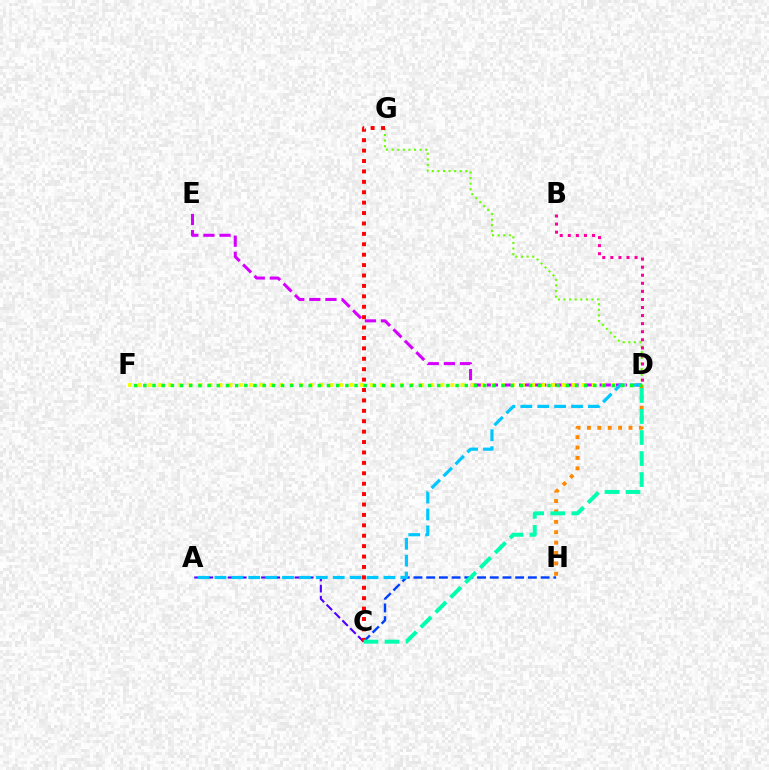{('D', 'E'): [{'color': '#d600ff', 'line_style': 'dashed', 'thickness': 2.19}], ('C', 'H'): [{'color': '#003fff', 'line_style': 'dashed', 'thickness': 1.73}], ('D', 'G'): [{'color': '#66ff00', 'line_style': 'dotted', 'thickness': 1.52}], ('B', 'D'): [{'color': '#ff00a0', 'line_style': 'dotted', 'thickness': 2.19}], ('D', 'F'): [{'color': '#eeff00', 'line_style': 'dotted', 'thickness': 2.74}, {'color': '#00ff27', 'line_style': 'dotted', 'thickness': 2.5}], ('D', 'H'): [{'color': '#ff8800', 'line_style': 'dotted', 'thickness': 2.82}], ('A', 'C'): [{'color': '#4f00ff', 'line_style': 'dashed', 'thickness': 1.51}], ('A', 'D'): [{'color': '#00c7ff', 'line_style': 'dashed', 'thickness': 2.3}], ('C', 'G'): [{'color': '#ff0000', 'line_style': 'dotted', 'thickness': 2.83}], ('C', 'D'): [{'color': '#00ffaf', 'line_style': 'dashed', 'thickness': 2.86}]}